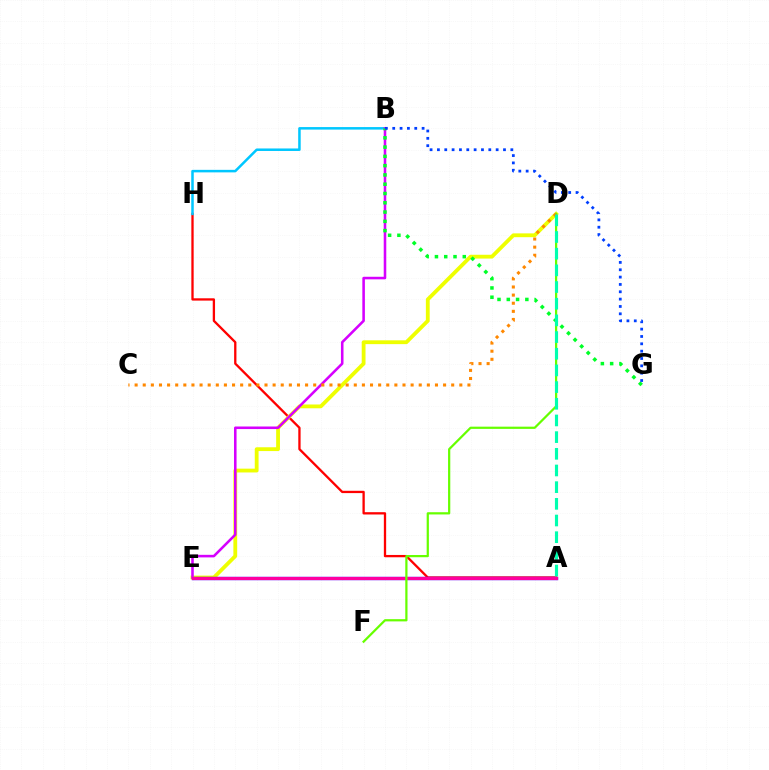{('A', 'H'): [{'color': '#ff0000', 'line_style': 'solid', 'thickness': 1.66}], ('B', 'H'): [{'color': '#00c7ff', 'line_style': 'solid', 'thickness': 1.81}], ('D', 'E'): [{'color': '#eeff00', 'line_style': 'solid', 'thickness': 2.74}], ('A', 'E'): [{'color': '#4f00ff', 'line_style': 'solid', 'thickness': 2.44}, {'color': '#ff00a0', 'line_style': 'solid', 'thickness': 2.22}], ('B', 'E'): [{'color': '#d600ff', 'line_style': 'solid', 'thickness': 1.85}], ('B', 'G'): [{'color': '#00ff27', 'line_style': 'dotted', 'thickness': 2.52}, {'color': '#003fff', 'line_style': 'dotted', 'thickness': 1.99}], ('D', 'F'): [{'color': '#66ff00', 'line_style': 'solid', 'thickness': 1.6}], ('C', 'D'): [{'color': '#ff8800', 'line_style': 'dotted', 'thickness': 2.21}], ('A', 'D'): [{'color': '#00ffaf', 'line_style': 'dashed', 'thickness': 2.27}]}